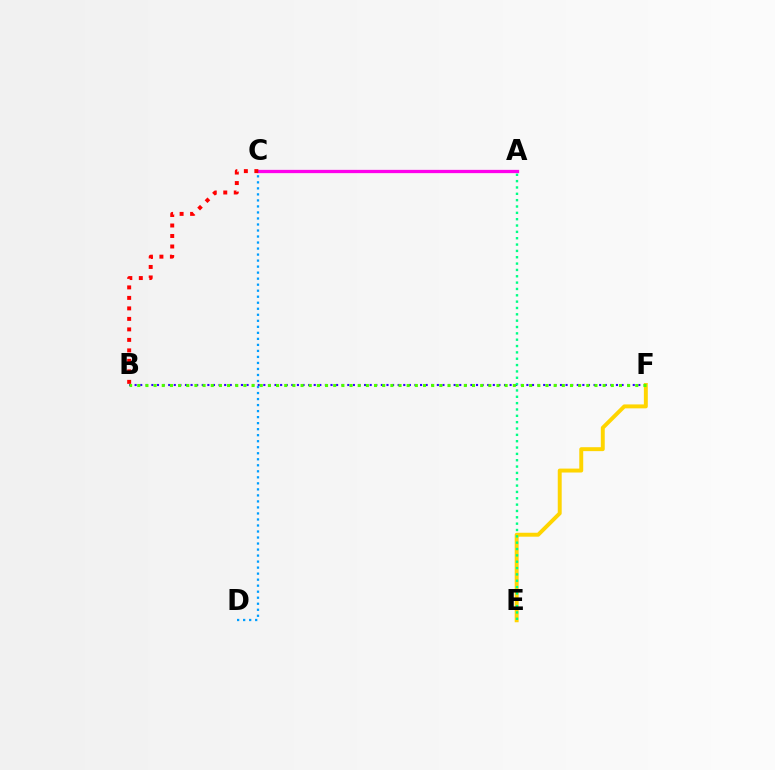{('E', 'F'): [{'color': '#ffd500', 'line_style': 'solid', 'thickness': 2.83}], ('A', 'C'): [{'color': '#ff00ed', 'line_style': 'solid', 'thickness': 2.36}], ('B', 'F'): [{'color': '#3700ff', 'line_style': 'dotted', 'thickness': 1.52}, {'color': '#4fff00', 'line_style': 'dotted', 'thickness': 2.22}], ('C', 'D'): [{'color': '#009eff', 'line_style': 'dotted', 'thickness': 1.64}], ('B', 'C'): [{'color': '#ff0000', 'line_style': 'dotted', 'thickness': 2.85}], ('A', 'E'): [{'color': '#00ff86', 'line_style': 'dotted', 'thickness': 1.72}]}